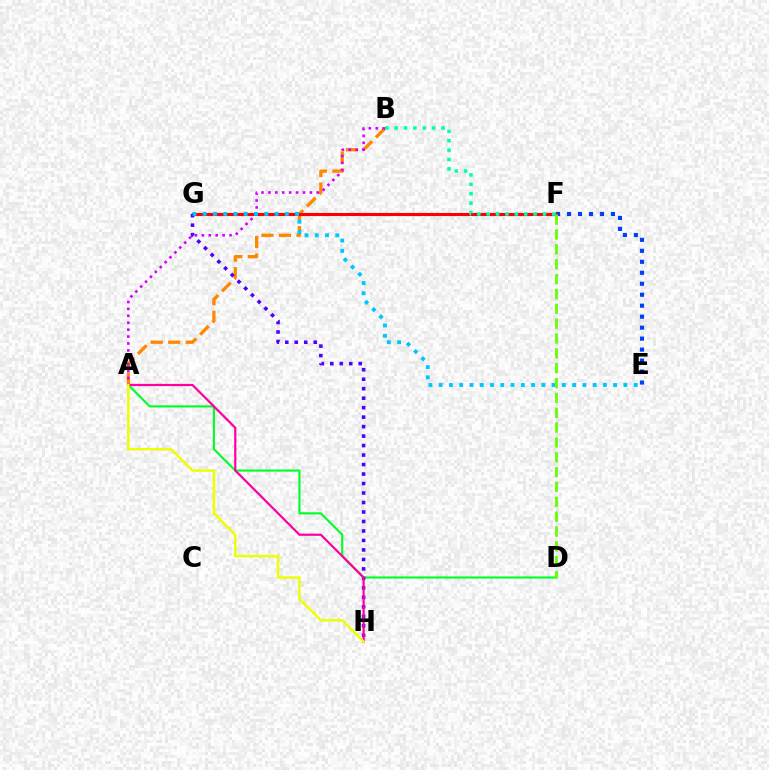{('A', 'B'): [{'color': '#ff8800', 'line_style': 'dashed', 'thickness': 2.38}, {'color': '#d600ff', 'line_style': 'dotted', 'thickness': 1.88}], ('A', 'D'): [{'color': '#00ff27', 'line_style': 'solid', 'thickness': 1.53}], ('E', 'F'): [{'color': '#003fff', 'line_style': 'dotted', 'thickness': 2.98}], ('F', 'G'): [{'color': '#ff0000', 'line_style': 'solid', 'thickness': 2.23}], ('G', 'H'): [{'color': '#4f00ff', 'line_style': 'dotted', 'thickness': 2.58}], ('A', 'H'): [{'color': '#ff00a0', 'line_style': 'solid', 'thickness': 1.59}, {'color': '#eeff00', 'line_style': 'solid', 'thickness': 1.77}], ('B', 'F'): [{'color': '#00ffaf', 'line_style': 'dotted', 'thickness': 2.55}], ('E', 'G'): [{'color': '#00c7ff', 'line_style': 'dotted', 'thickness': 2.79}], ('D', 'F'): [{'color': '#66ff00', 'line_style': 'dashed', 'thickness': 2.02}]}